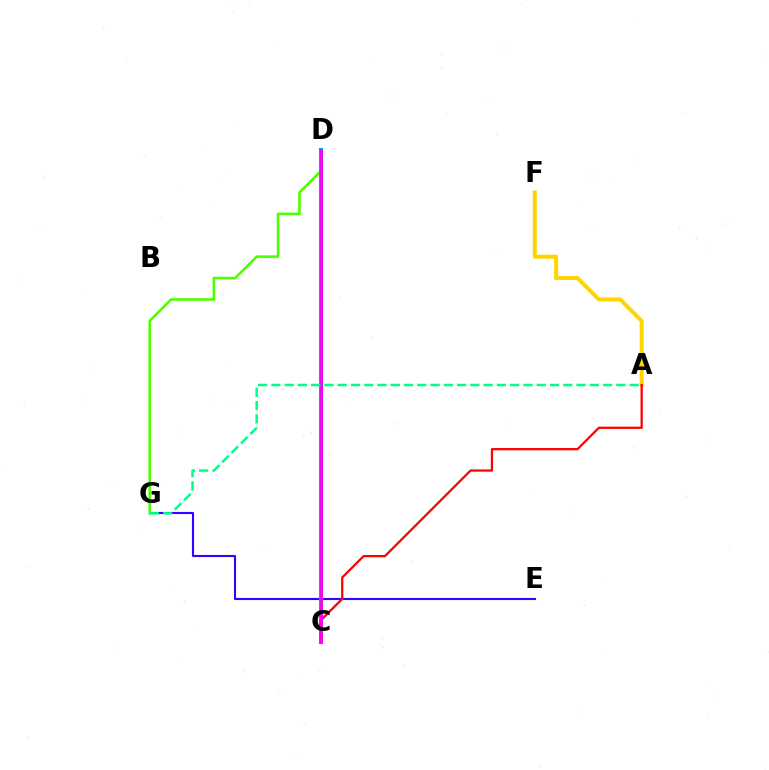{('A', 'F'): [{'color': '#ffd500', 'line_style': 'solid', 'thickness': 2.89}], ('E', 'G'): [{'color': '#3700ff', 'line_style': 'solid', 'thickness': 1.53}], ('D', 'G'): [{'color': '#4fff00', 'line_style': 'solid', 'thickness': 1.86}], ('C', 'D'): [{'color': '#009eff', 'line_style': 'solid', 'thickness': 2.92}, {'color': '#ff00ed', 'line_style': 'solid', 'thickness': 2.03}], ('A', 'C'): [{'color': '#ff0000', 'line_style': 'solid', 'thickness': 1.62}], ('A', 'G'): [{'color': '#00ff86', 'line_style': 'dashed', 'thickness': 1.8}]}